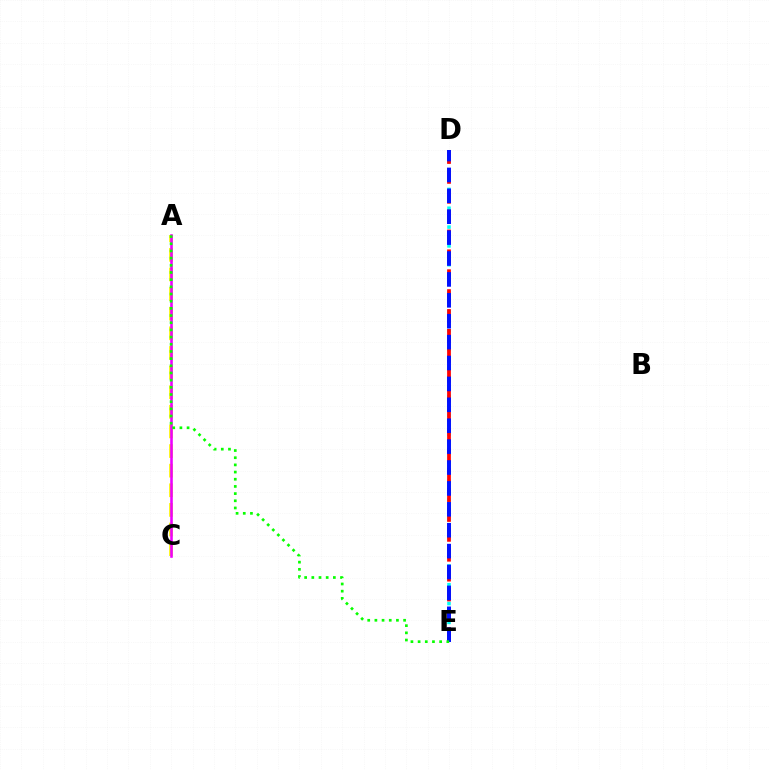{('A', 'C'): [{'color': '#fcf500', 'line_style': 'dashed', 'thickness': 2.67}, {'color': '#ee00ff', 'line_style': 'solid', 'thickness': 1.86}], ('D', 'E'): [{'color': '#00fff6', 'line_style': 'dotted', 'thickness': 2.56}, {'color': '#ff0000', 'line_style': 'dashed', 'thickness': 2.7}, {'color': '#0010ff', 'line_style': 'dashed', 'thickness': 2.84}], ('A', 'E'): [{'color': '#08ff00', 'line_style': 'dotted', 'thickness': 1.95}]}